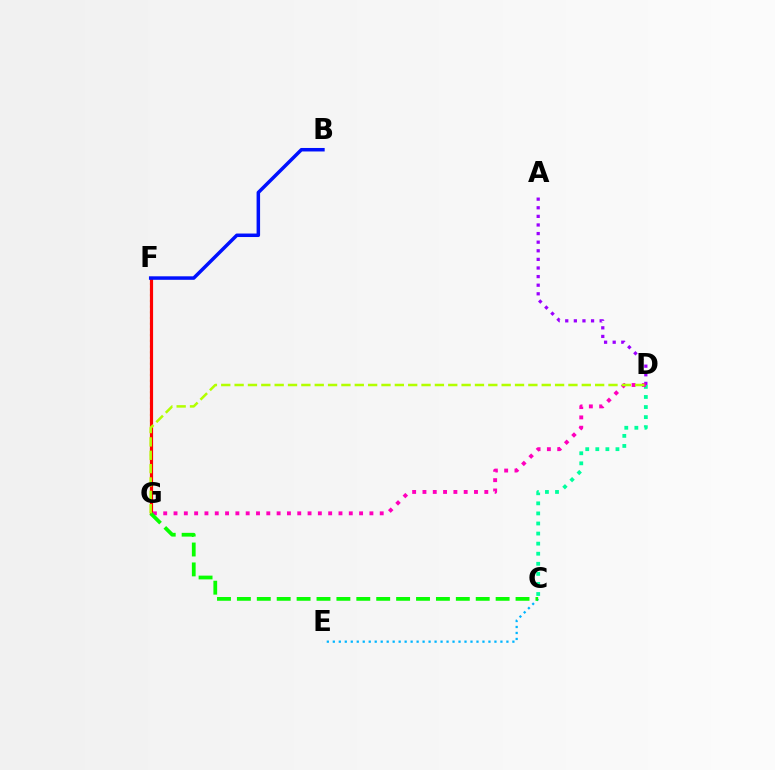{('C', 'E'): [{'color': '#00b5ff', 'line_style': 'dotted', 'thickness': 1.63}], ('A', 'D'): [{'color': '#9b00ff', 'line_style': 'dotted', 'thickness': 2.34}], ('F', 'G'): [{'color': '#ffa500', 'line_style': 'dotted', 'thickness': 1.55}, {'color': '#ff0000', 'line_style': 'solid', 'thickness': 2.29}], ('C', 'D'): [{'color': '#00ff9d', 'line_style': 'dotted', 'thickness': 2.74}], ('D', 'G'): [{'color': '#ff00bd', 'line_style': 'dotted', 'thickness': 2.8}, {'color': '#b3ff00', 'line_style': 'dashed', 'thickness': 1.81}], ('C', 'G'): [{'color': '#08ff00', 'line_style': 'dashed', 'thickness': 2.7}], ('B', 'F'): [{'color': '#0010ff', 'line_style': 'solid', 'thickness': 2.52}]}